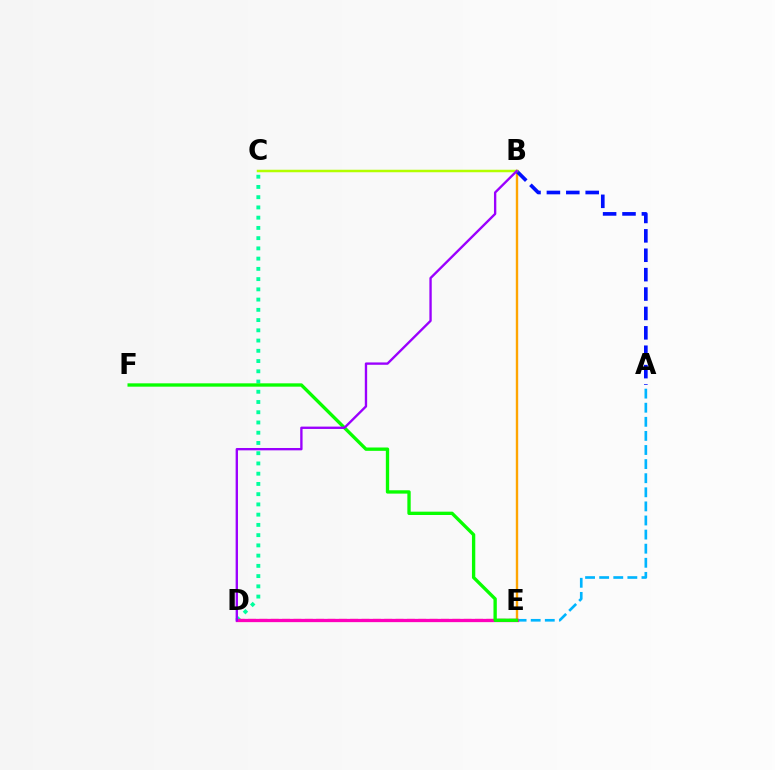{('B', 'E'): [{'color': '#ffa500', 'line_style': 'solid', 'thickness': 1.72}], ('A', 'E'): [{'color': '#00b5ff', 'line_style': 'dashed', 'thickness': 1.92}], ('A', 'B'): [{'color': '#0010ff', 'line_style': 'dashed', 'thickness': 2.64}], ('C', 'D'): [{'color': '#00ff9d', 'line_style': 'dotted', 'thickness': 2.78}], ('B', 'C'): [{'color': '#b3ff00', 'line_style': 'solid', 'thickness': 1.79}], ('D', 'E'): [{'color': '#ff0000', 'line_style': 'dashed', 'thickness': 1.54}, {'color': '#ff00bd', 'line_style': 'solid', 'thickness': 2.36}], ('E', 'F'): [{'color': '#08ff00', 'line_style': 'solid', 'thickness': 2.4}], ('B', 'D'): [{'color': '#9b00ff', 'line_style': 'solid', 'thickness': 1.69}]}